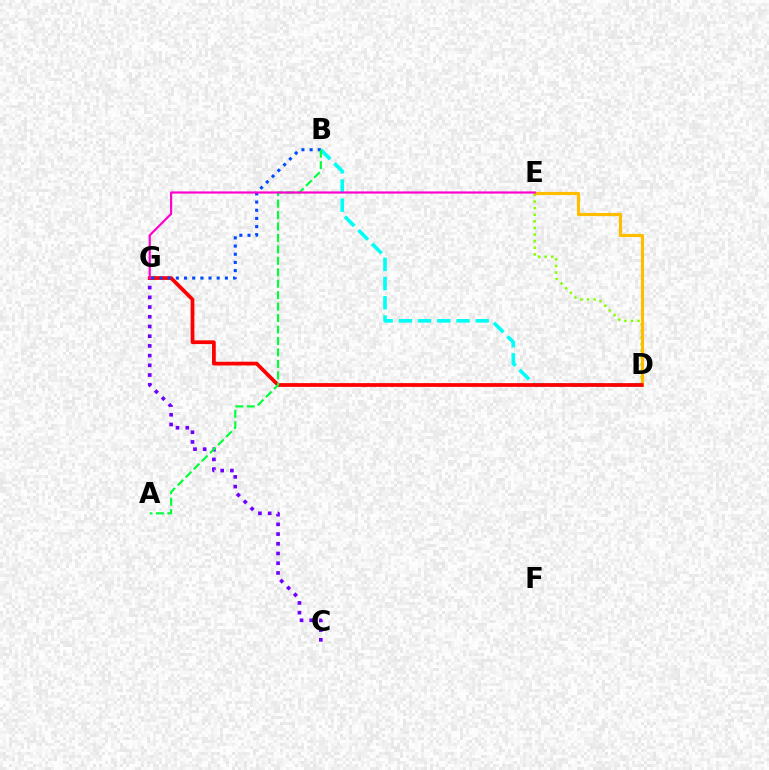{('C', 'G'): [{'color': '#7200ff', 'line_style': 'dotted', 'thickness': 2.64}], ('D', 'E'): [{'color': '#84ff00', 'line_style': 'dotted', 'thickness': 1.79}, {'color': '#ffbd00', 'line_style': 'solid', 'thickness': 2.27}], ('B', 'D'): [{'color': '#00fff6', 'line_style': 'dashed', 'thickness': 2.61}], ('D', 'G'): [{'color': '#ff0000', 'line_style': 'solid', 'thickness': 2.69}], ('B', 'G'): [{'color': '#004bff', 'line_style': 'dotted', 'thickness': 2.22}], ('A', 'B'): [{'color': '#00ff39', 'line_style': 'dashed', 'thickness': 1.56}], ('E', 'G'): [{'color': '#ff00cf', 'line_style': 'solid', 'thickness': 1.57}]}